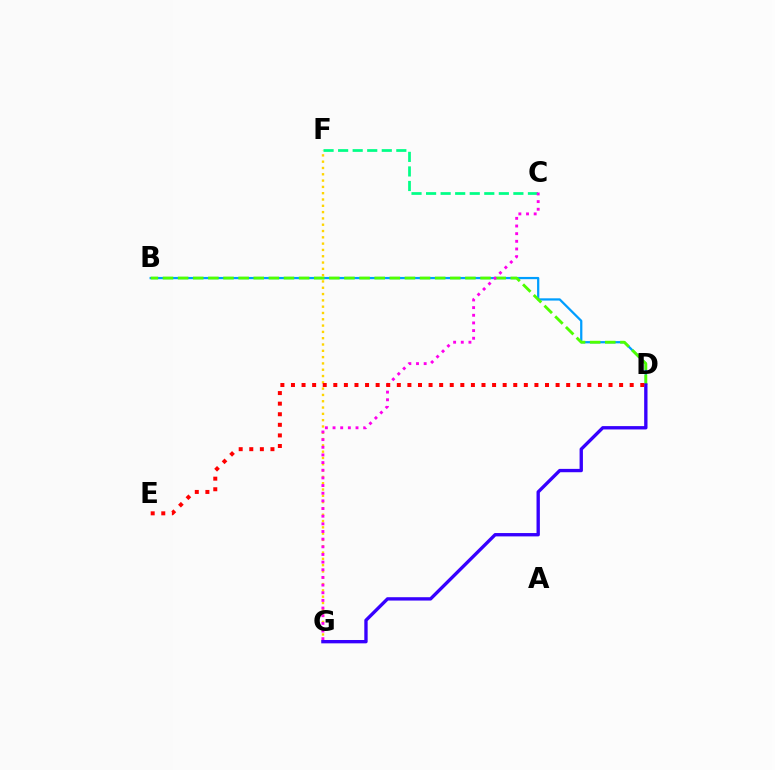{('B', 'D'): [{'color': '#009eff', 'line_style': 'solid', 'thickness': 1.62}, {'color': '#4fff00', 'line_style': 'dashed', 'thickness': 2.05}], ('F', 'G'): [{'color': '#ffd500', 'line_style': 'dotted', 'thickness': 1.71}], ('C', 'F'): [{'color': '#00ff86', 'line_style': 'dashed', 'thickness': 1.98}], ('C', 'G'): [{'color': '#ff00ed', 'line_style': 'dotted', 'thickness': 2.08}], ('D', 'G'): [{'color': '#3700ff', 'line_style': 'solid', 'thickness': 2.41}], ('D', 'E'): [{'color': '#ff0000', 'line_style': 'dotted', 'thickness': 2.88}]}